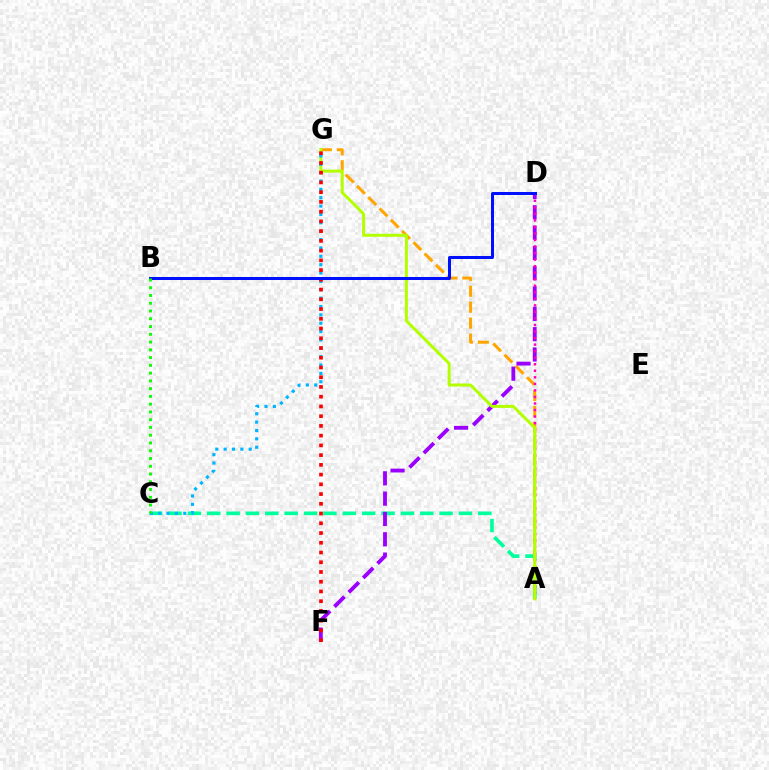{('A', 'C'): [{'color': '#00ff9d', 'line_style': 'dashed', 'thickness': 2.63}], ('A', 'G'): [{'color': '#ffa500', 'line_style': 'dashed', 'thickness': 2.16}, {'color': '#b3ff00', 'line_style': 'solid', 'thickness': 2.16}], ('D', 'F'): [{'color': '#9b00ff', 'line_style': 'dashed', 'thickness': 2.76}], ('A', 'D'): [{'color': '#ff00bd', 'line_style': 'dotted', 'thickness': 1.78}], ('C', 'G'): [{'color': '#00b5ff', 'line_style': 'dotted', 'thickness': 2.27}], ('F', 'G'): [{'color': '#ff0000', 'line_style': 'dotted', 'thickness': 2.65}], ('B', 'D'): [{'color': '#0010ff', 'line_style': 'solid', 'thickness': 2.17}], ('B', 'C'): [{'color': '#08ff00', 'line_style': 'dotted', 'thickness': 2.11}]}